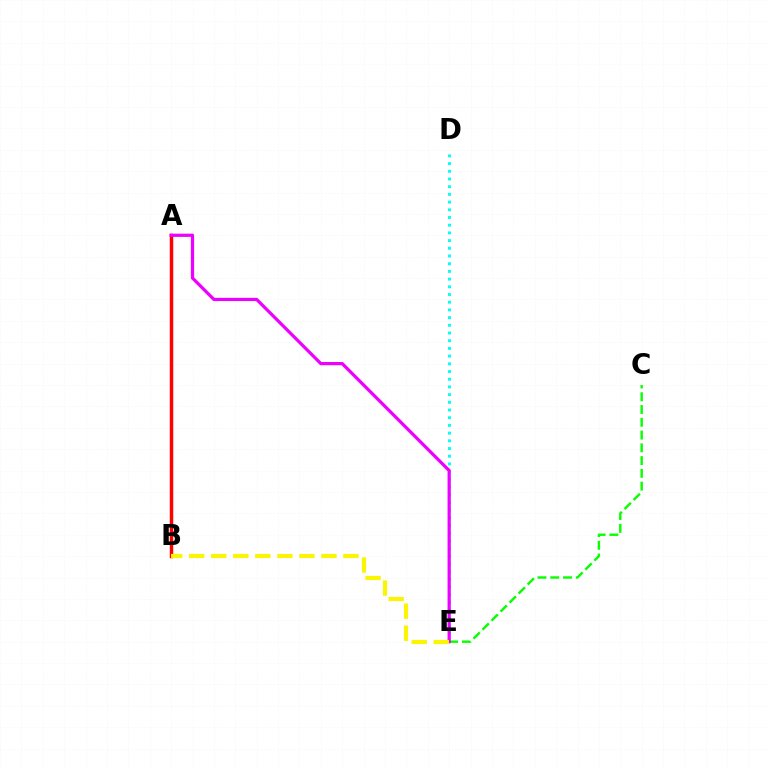{('A', 'B'): [{'color': '#0010ff', 'line_style': 'dashed', 'thickness': 1.91}, {'color': '#ff0000', 'line_style': 'solid', 'thickness': 2.5}], ('D', 'E'): [{'color': '#00fff6', 'line_style': 'dotted', 'thickness': 2.09}], ('C', 'E'): [{'color': '#08ff00', 'line_style': 'dashed', 'thickness': 1.73}], ('A', 'E'): [{'color': '#ee00ff', 'line_style': 'solid', 'thickness': 2.32}], ('B', 'E'): [{'color': '#fcf500', 'line_style': 'dashed', 'thickness': 2.99}]}